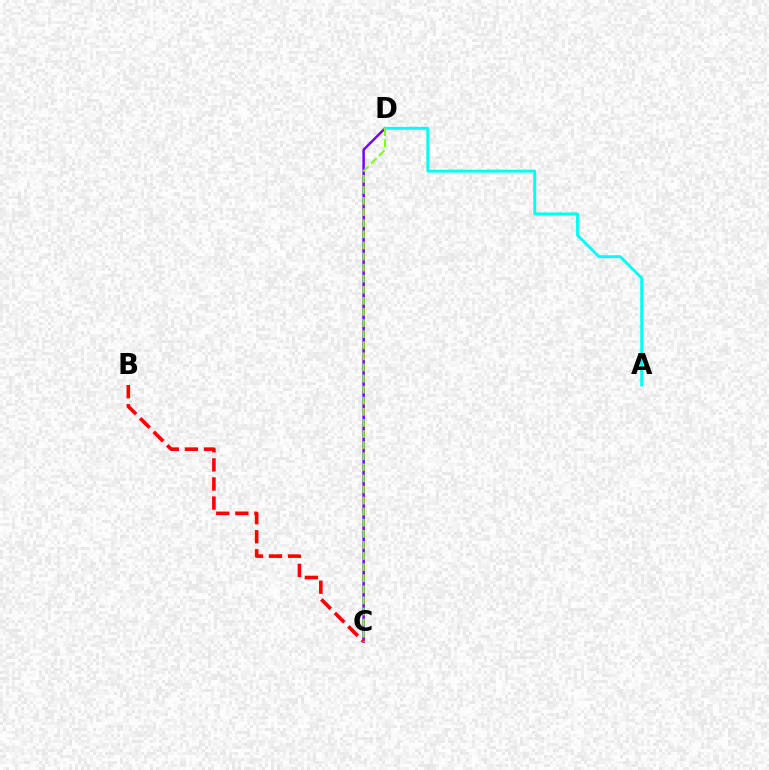{('C', 'D'): [{'color': '#7200ff', 'line_style': 'solid', 'thickness': 1.75}, {'color': '#84ff00', 'line_style': 'dashed', 'thickness': 1.51}], ('A', 'D'): [{'color': '#00fff6', 'line_style': 'solid', 'thickness': 2.08}], ('B', 'C'): [{'color': '#ff0000', 'line_style': 'dashed', 'thickness': 2.6}]}